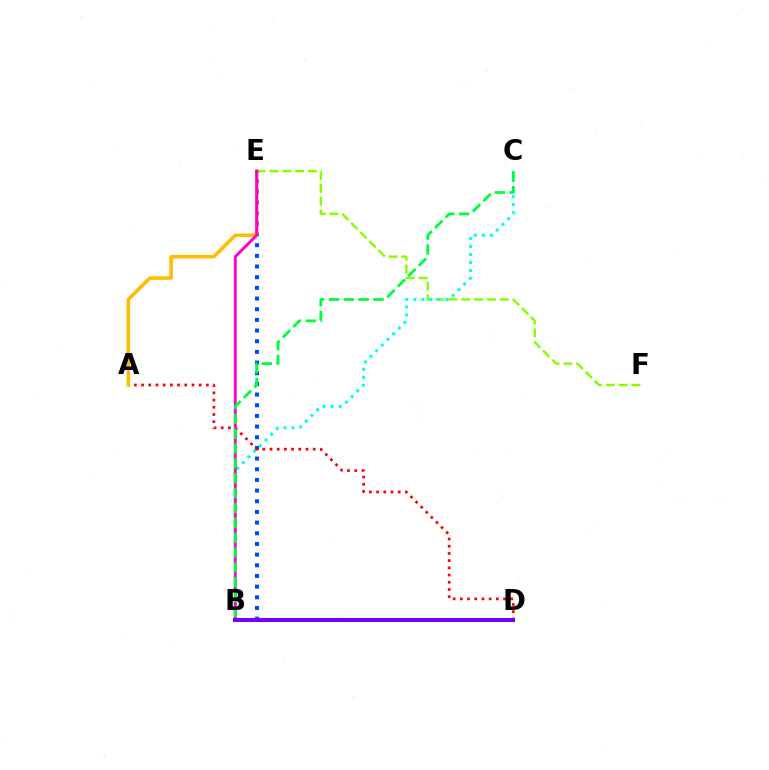{('E', 'F'): [{'color': '#84ff00', 'line_style': 'dashed', 'thickness': 1.74}], ('B', 'C'): [{'color': '#00fff6', 'line_style': 'dotted', 'thickness': 2.18}, {'color': '#00ff39', 'line_style': 'dashed', 'thickness': 2.02}], ('B', 'E'): [{'color': '#004bff', 'line_style': 'dotted', 'thickness': 2.9}, {'color': '#ff00cf', 'line_style': 'solid', 'thickness': 2.1}], ('A', 'D'): [{'color': '#ff0000', 'line_style': 'dotted', 'thickness': 1.96}], ('A', 'E'): [{'color': '#ffbd00', 'line_style': 'solid', 'thickness': 2.55}], ('B', 'D'): [{'color': '#7200ff', 'line_style': 'solid', 'thickness': 2.89}]}